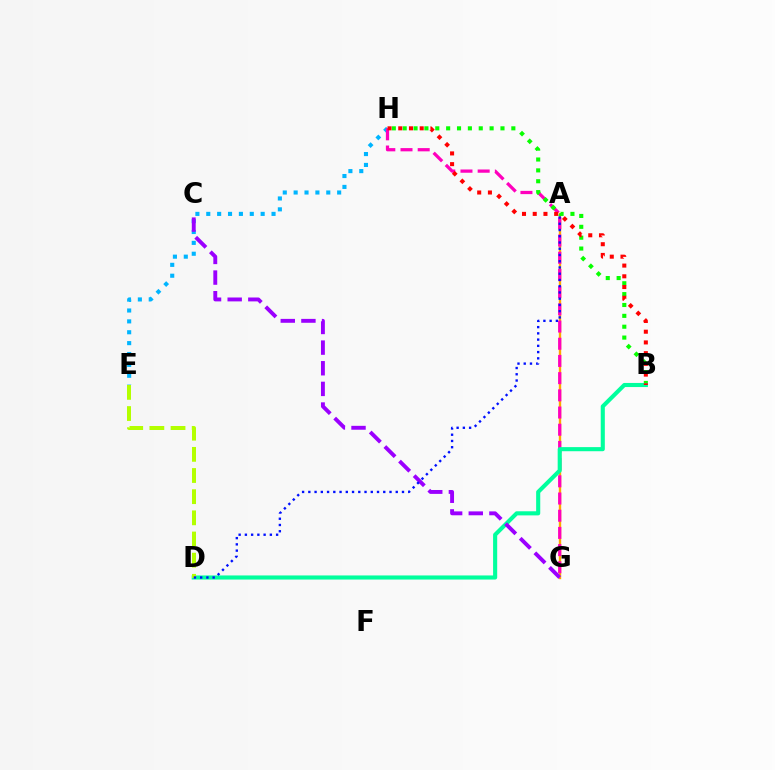{('E', 'H'): [{'color': '#00b5ff', 'line_style': 'dotted', 'thickness': 2.96}], ('A', 'G'): [{'color': '#ffa500', 'line_style': 'solid', 'thickness': 1.72}], ('G', 'H'): [{'color': '#ff00bd', 'line_style': 'dashed', 'thickness': 2.34}], ('B', 'H'): [{'color': '#08ff00', 'line_style': 'dotted', 'thickness': 2.95}, {'color': '#ff0000', 'line_style': 'dotted', 'thickness': 2.91}], ('B', 'D'): [{'color': '#00ff9d', 'line_style': 'solid', 'thickness': 2.95}], ('D', 'E'): [{'color': '#b3ff00', 'line_style': 'dashed', 'thickness': 2.87}], ('C', 'G'): [{'color': '#9b00ff', 'line_style': 'dashed', 'thickness': 2.8}], ('A', 'D'): [{'color': '#0010ff', 'line_style': 'dotted', 'thickness': 1.7}]}